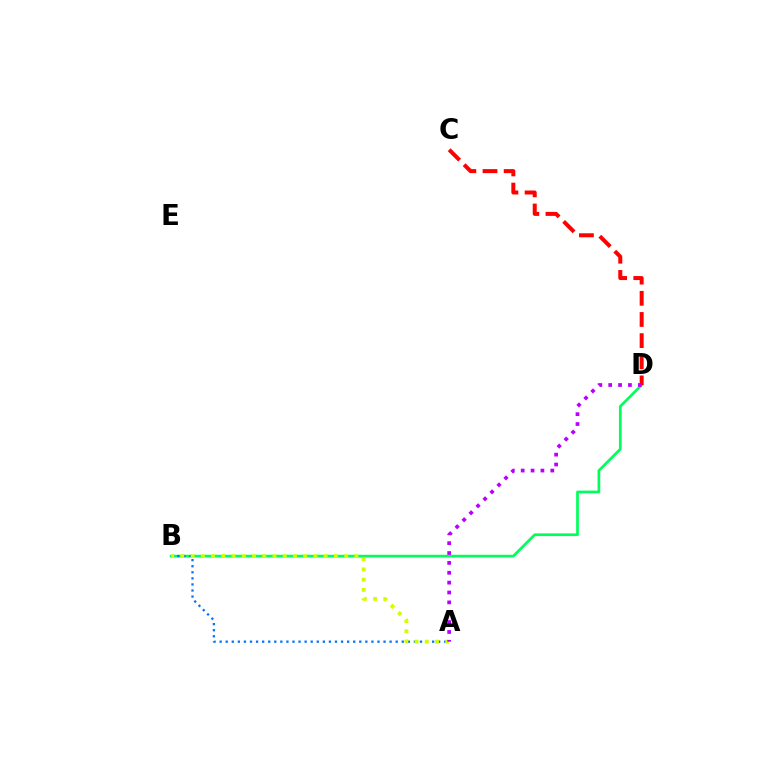{('B', 'D'): [{'color': '#00ff5c', 'line_style': 'solid', 'thickness': 1.95}], ('A', 'B'): [{'color': '#0074ff', 'line_style': 'dotted', 'thickness': 1.65}, {'color': '#d1ff00', 'line_style': 'dotted', 'thickness': 2.78}], ('C', 'D'): [{'color': '#ff0000', 'line_style': 'dashed', 'thickness': 2.87}], ('A', 'D'): [{'color': '#b900ff', 'line_style': 'dotted', 'thickness': 2.68}]}